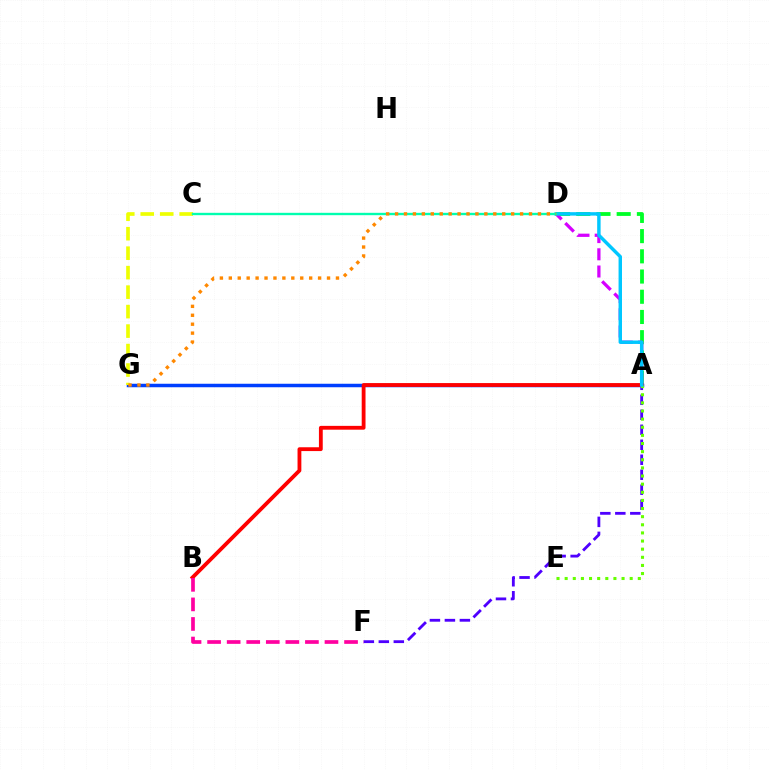{('A', 'G'): [{'color': '#003fff', 'line_style': 'solid', 'thickness': 2.51}], ('A', 'F'): [{'color': '#4f00ff', 'line_style': 'dashed', 'thickness': 2.04}], ('A', 'D'): [{'color': '#00ff27', 'line_style': 'dashed', 'thickness': 2.75}, {'color': '#d600ff', 'line_style': 'dashed', 'thickness': 2.34}, {'color': '#00c7ff', 'line_style': 'solid', 'thickness': 2.47}], ('A', 'B'): [{'color': '#ff0000', 'line_style': 'solid', 'thickness': 2.75}], ('A', 'E'): [{'color': '#66ff00', 'line_style': 'dotted', 'thickness': 2.21}], ('C', 'G'): [{'color': '#eeff00', 'line_style': 'dashed', 'thickness': 2.65}], ('C', 'D'): [{'color': '#00ffaf', 'line_style': 'solid', 'thickness': 1.71}], ('D', 'G'): [{'color': '#ff8800', 'line_style': 'dotted', 'thickness': 2.43}], ('B', 'F'): [{'color': '#ff00a0', 'line_style': 'dashed', 'thickness': 2.66}]}